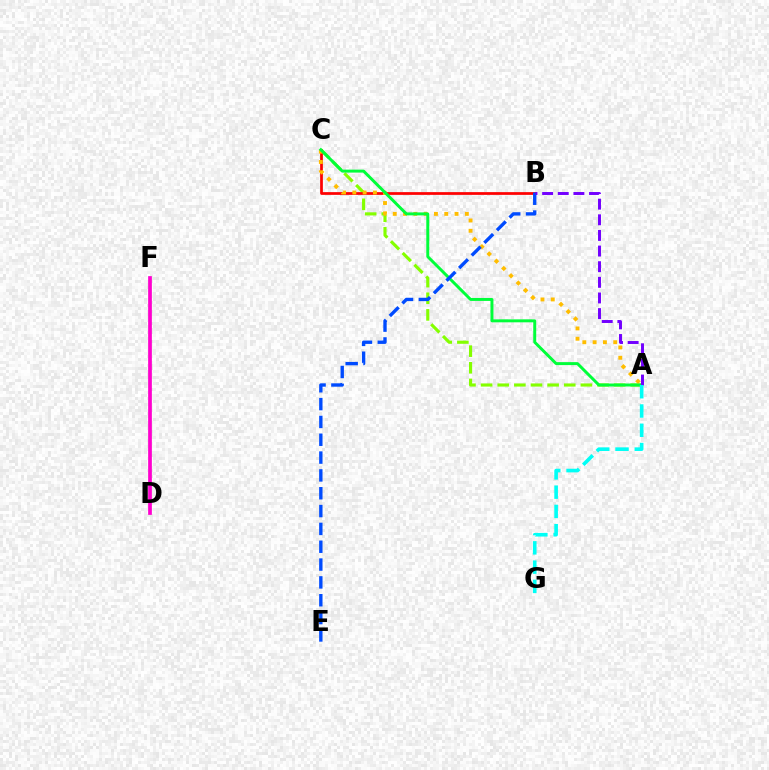{('A', 'C'): [{'color': '#84ff00', 'line_style': 'dashed', 'thickness': 2.26}, {'color': '#ffbd00', 'line_style': 'dotted', 'thickness': 2.8}, {'color': '#00ff39', 'line_style': 'solid', 'thickness': 2.13}], ('B', 'C'): [{'color': '#ff0000', 'line_style': 'solid', 'thickness': 1.97}], ('B', 'E'): [{'color': '#004bff', 'line_style': 'dashed', 'thickness': 2.42}], ('A', 'B'): [{'color': '#7200ff', 'line_style': 'dashed', 'thickness': 2.12}], ('D', 'F'): [{'color': '#ff00cf', 'line_style': 'solid', 'thickness': 2.67}], ('A', 'G'): [{'color': '#00fff6', 'line_style': 'dashed', 'thickness': 2.62}]}